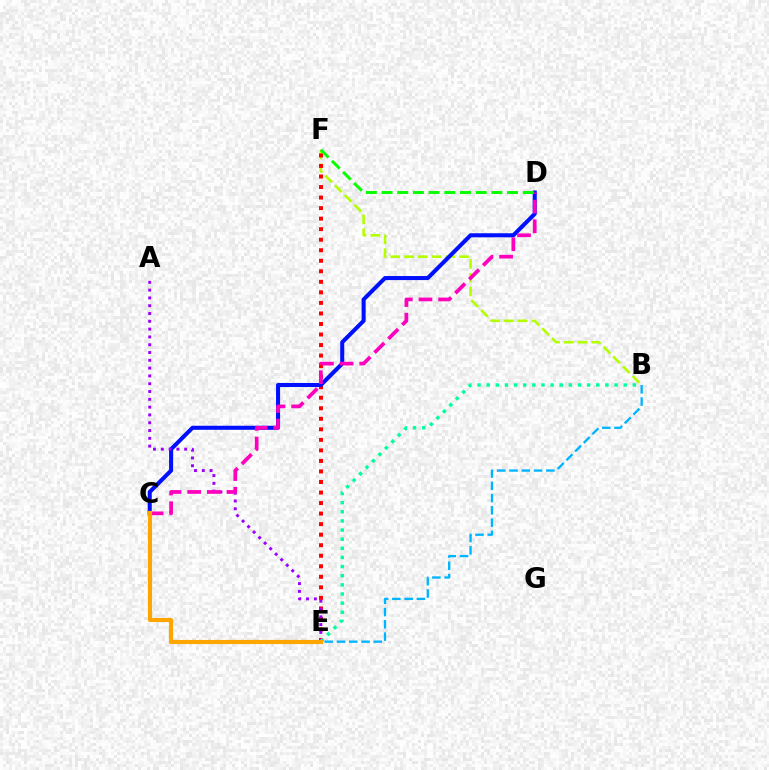{('B', 'F'): [{'color': '#b3ff00', 'line_style': 'dashed', 'thickness': 1.87}], ('E', 'F'): [{'color': '#ff0000', 'line_style': 'dotted', 'thickness': 2.86}], ('C', 'D'): [{'color': '#0010ff', 'line_style': 'solid', 'thickness': 2.92}, {'color': '#ff00bd', 'line_style': 'dashed', 'thickness': 2.67}], ('A', 'E'): [{'color': '#9b00ff', 'line_style': 'dotted', 'thickness': 2.12}], ('B', 'E'): [{'color': '#00ff9d', 'line_style': 'dotted', 'thickness': 2.48}, {'color': '#00b5ff', 'line_style': 'dashed', 'thickness': 1.67}], ('D', 'F'): [{'color': '#08ff00', 'line_style': 'dashed', 'thickness': 2.13}], ('C', 'E'): [{'color': '#ffa500', 'line_style': 'solid', 'thickness': 2.98}]}